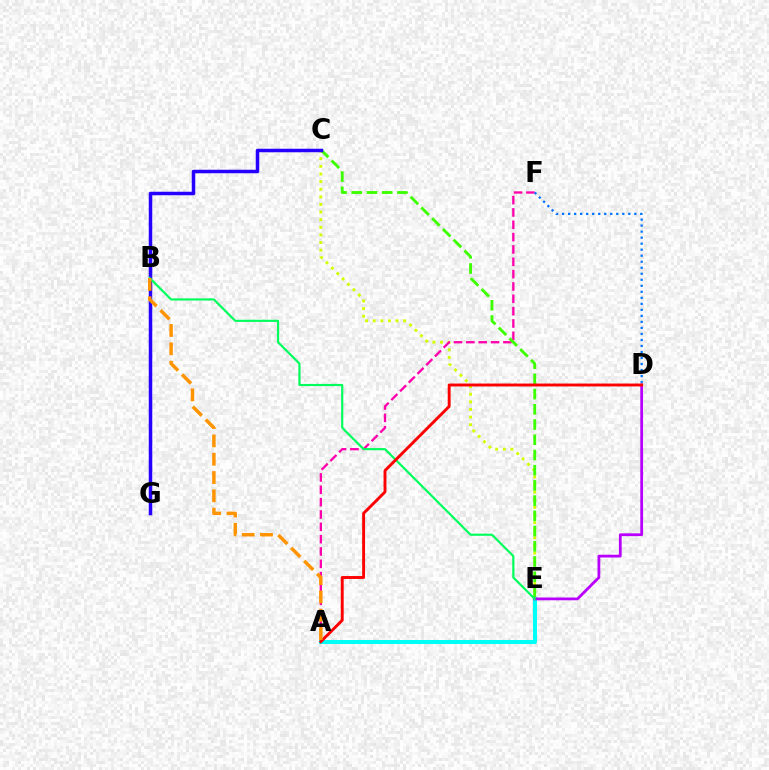{('C', 'E'): [{'color': '#d1ff00', 'line_style': 'dotted', 'thickness': 2.07}, {'color': '#3dff00', 'line_style': 'dashed', 'thickness': 2.07}], ('A', 'F'): [{'color': '#ff00ac', 'line_style': 'dashed', 'thickness': 1.68}], ('A', 'E'): [{'color': '#00fff6', 'line_style': 'solid', 'thickness': 2.9}], ('C', 'G'): [{'color': '#2500ff', 'line_style': 'solid', 'thickness': 2.52}], ('D', 'E'): [{'color': '#b900ff', 'line_style': 'solid', 'thickness': 2.0}], ('B', 'E'): [{'color': '#00ff5c', 'line_style': 'solid', 'thickness': 1.56}], ('D', 'F'): [{'color': '#0074ff', 'line_style': 'dotted', 'thickness': 1.64}], ('A', 'D'): [{'color': '#ff0000', 'line_style': 'solid', 'thickness': 2.09}], ('A', 'B'): [{'color': '#ff9400', 'line_style': 'dashed', 'thickness': 2.49}]}